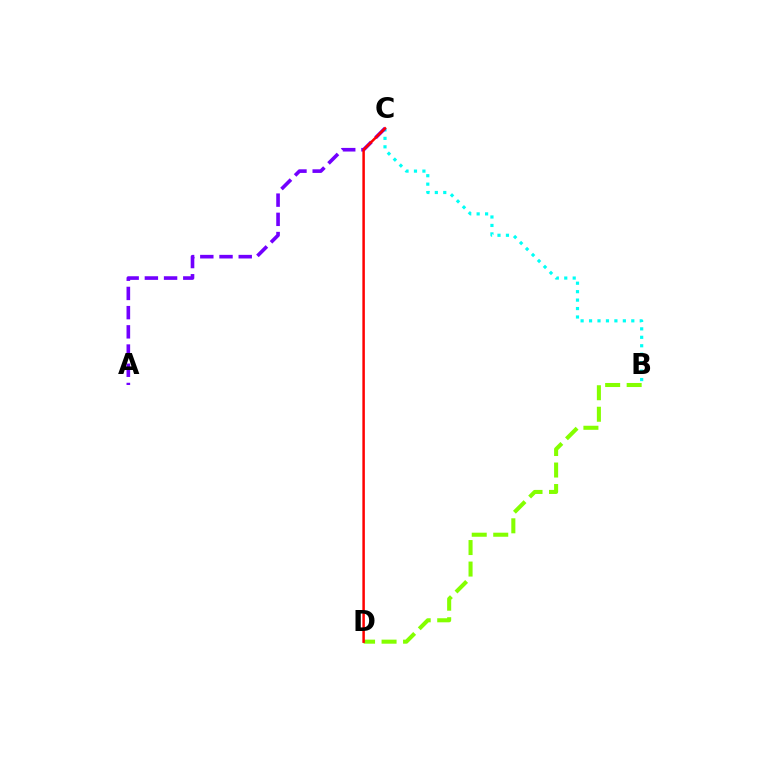{('B', 'C'): [{'color': '#00fff6', 'line_style': 'dotted', 'thickness': 2.3}], ('B', 'D'): [{'color': '#84ff00', 'line_style': 'dashed', 'thickness': 2.92}], ('A', 'C'): [{'color': '#7200ff', 'line_style': 'dashed', 'thickness': 2.61}], ('C', 'D'): [{'color': '#ff0000', 'line_style': 'solid', 'thickness': 1.8}]}